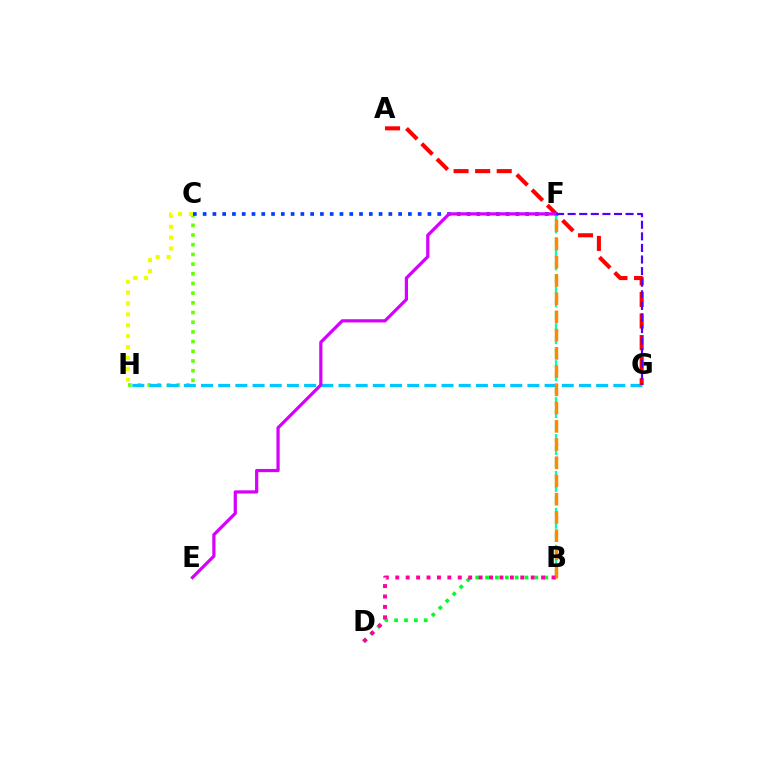{('C', 'H'): [{'color': '#66ff00', 'line_style': 'dotted', 'thickness': 2.63}, {'color': '#eeff00', 'line_style': 'dotted', 'thickness': 2.96}], ('G', 'H'): [{'color': '#00c7ff', 'line_style': 'dashed', 'thickness': 2.33}], ('A', 'G'): [{'color': '#ff0000', 'line_style': 'dashed', 'thickness': 2.93}], ('C', 'F'): [{'color': '#003fff', 'line_style': 'dotted', 'thickness': 2.66}], ('B', 'F'): [{'color': '#00ffaf', 'line_style': 'dashed', 'thickness': 1.67}, {'color': '#ff8800', 'line_style': 'dashed', 'thickness': 2.48}], ('B', 'D'): [{'color': '#00ff27', 'line_style': 'dotted', 'thickness': 2.68}, {'color': '#ff00a0', 'line_style': 'dotted', 'thickness': 2.83}], ('E', 'F'): [{'color': '#d600ff', 'line_style': 'solid', 'thickness': 2.32}], ('F', 'G'): [{'color': '#4f00ff', 'line_style': 'dashed', 'thickness': 1.57}]}